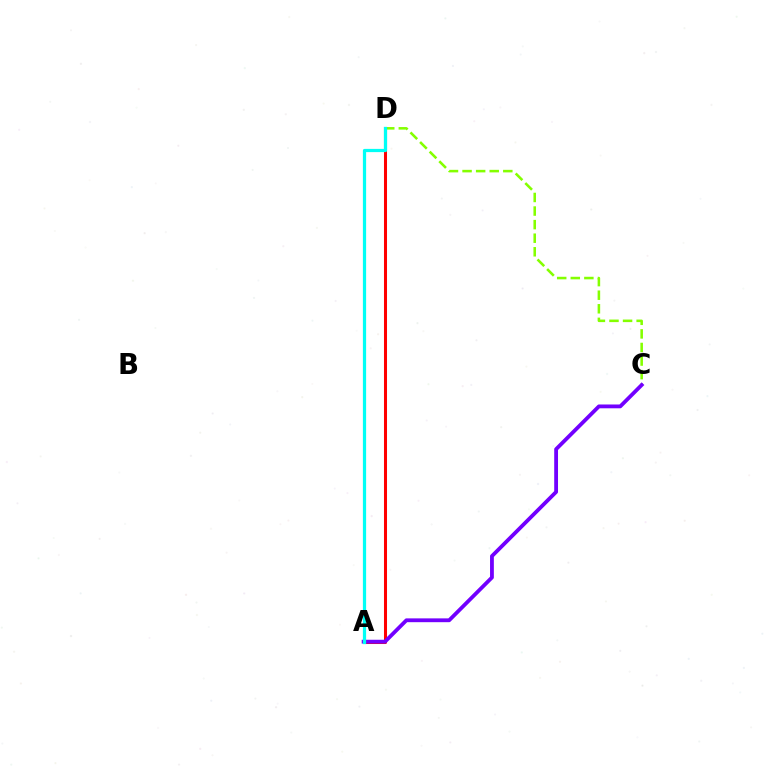{('C', 'D'): [{'color': '#84ff00', 'line_style': 'dashed', 'thickness': 1.84}], ('A', 'D'): [{'color': '#ff0000', 'line_style': 'solid', 'thickness': 2.19}, {'color': '#00fff6', 'line_style': 'solid', 'thickness': 2.32}], ('A', 'C'): [{'color': '#7200ff', 'line_style': 'solid', 'thickness': 2.74}]}